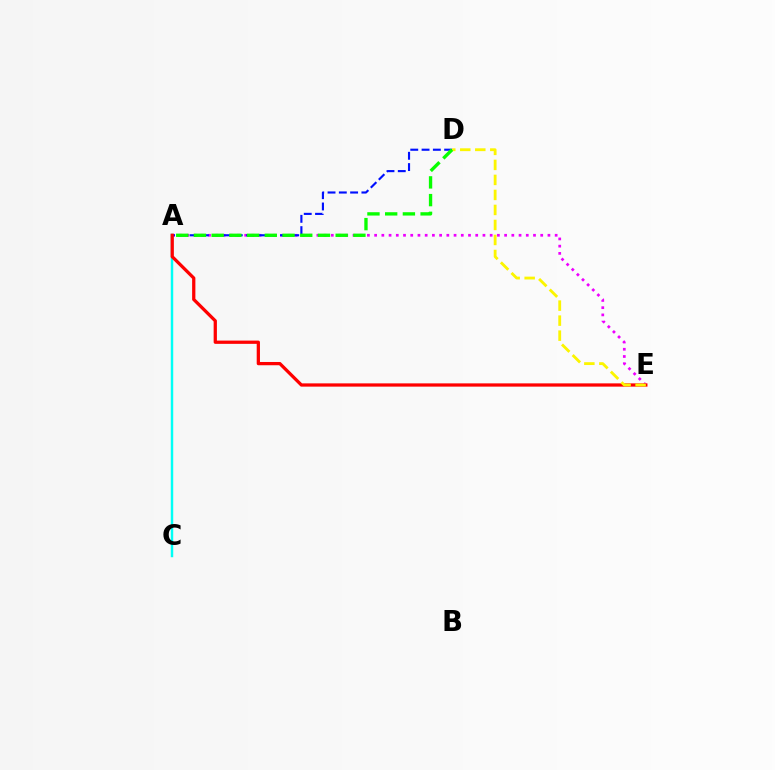{('A', 'C'): [{'color': '#00fff6', 'line_style': 'solid', 'thickness': 1.76}], ('A', 'E'): [{'color': '#ee00ff', 'line_style': 'dotted', 'thickness': 1.96}, {'color': '#ff0000', 'line_style': 'solid', 'thickness': 2.35}], ('A', 'D'): [{'color': '#0010ff', 'line_style': 'dashed', 'thickness': 1.53}, {'color': '#08ff00', 'line_style': 'dashed', 'thickness': 2.41}], ('D', 'E'): [{'color': '#fcf500', 'line_style': 'dashed', 'thickness': 2.04}]}